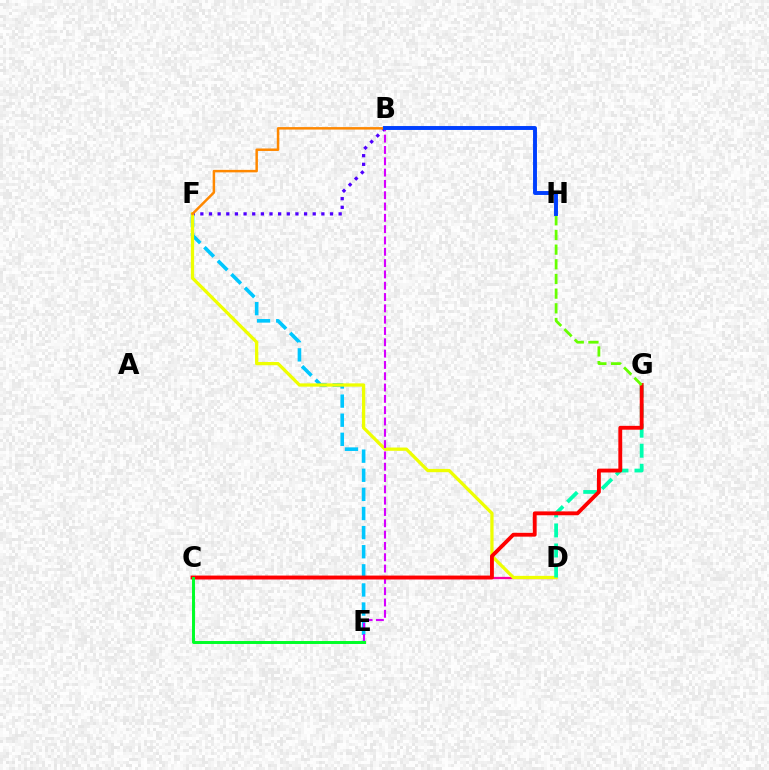{('E', 'F'): [{'color': '#00c7ff', 'line_style': 'dashed', 'thickness': 2.6}], ('C', 'D'): [{'color': '#ff00a0', 'line_style': 'solid', 'thickness': 1.63}], ('B', 'F'): [{'color': '#4f00ff', 'line_style': 'dotted', 'thickness': 2.35}, {'color': '#ff8800', 'line_style': 'solid', 'thickness': 1.79}], ('D', 'F'): [{'color': '#eeff00', 'line_style': 'solid', 'thickness': 2.35}], ('B', 'E'): [{'color': '#d600ff', 'line_style': 'dashed', 'thickness': 1.54}], ('D', 'G'): [{'color': '#00ffaf', 'line_style': 'dashed', 'thickness': 2.72}], ('C', 'G'): [{'color': '#ff0000', 'line_style': 'solid', 'thickness': 2.78}], ('C', 'E'): [{'color': '#00ff27', 'line_style': 'solid', 'thickness': 2.13}], ('G', 'H'): [{'color': '#66ff00', 'line_style': 'dashed', 'thickness': 1.99}], ('B', 'H'): [{'color': '#003fff', 'line_style': 'solid', 'thickness': 2.82}]}